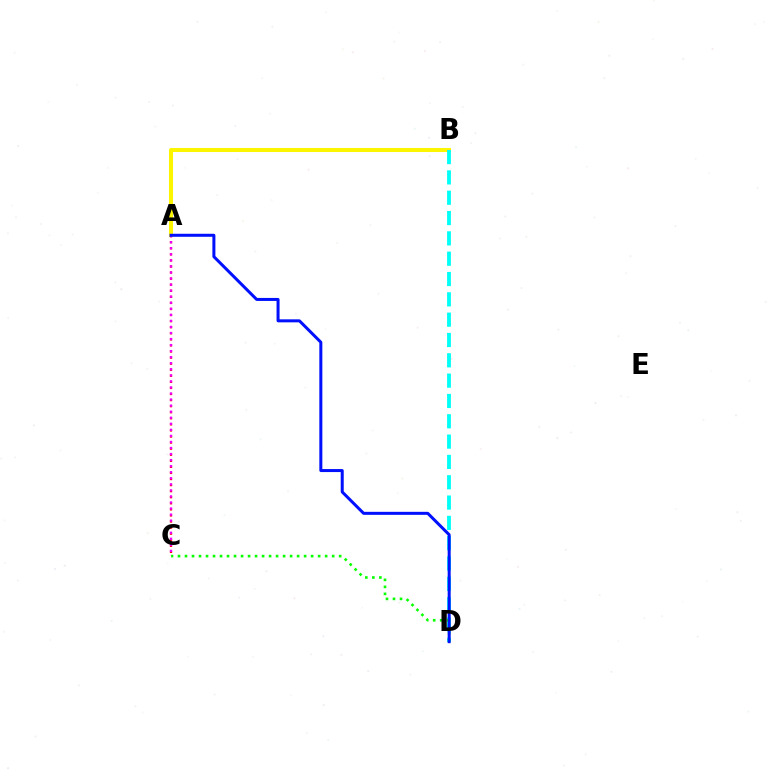{('A', 'C'): [{'color': '#ff0000', 'line_style': 'dotted', 'thickness': 1.65}, {'color': '#ee00ff', 'line_style': 'dotted', 'thickness': 1.64}], ('A', 'B'): [{'color': '#fcf500', 'line_style': 'solid', 'thickness': 2.91}], ('B', 'D'): [{'color': '#00fff6', 'line_style': 'dashed', 'thickness': 2.76}], ('C', 'D'): [{'color': '#08ff00', 'line_style': 'dotted', 'thickness': 1.9}], ('A', 'D'): [{'color': '#0010ff', 'line_style': 'solid', 'thickness': 2.17}]}